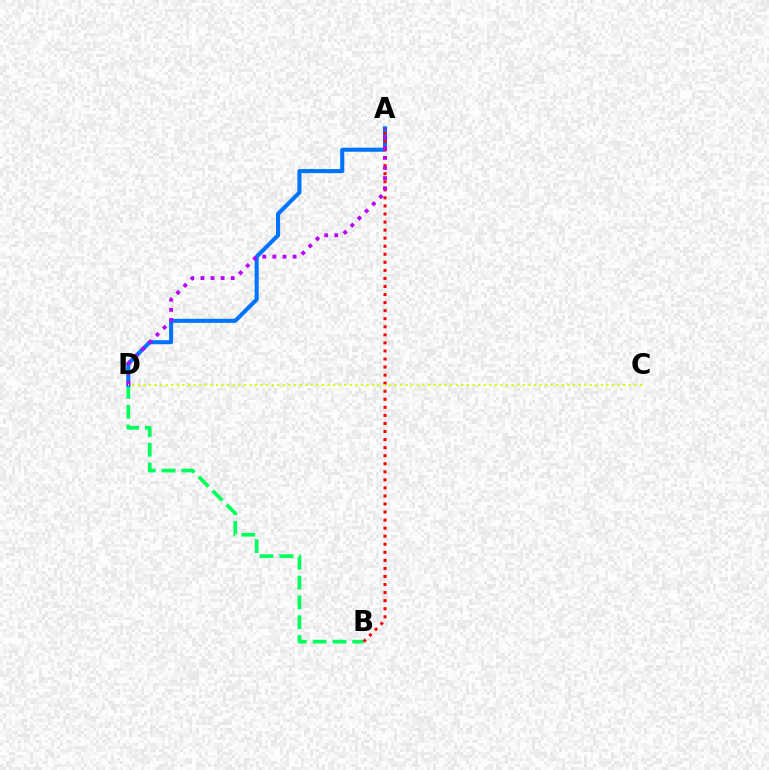{('B', 'D'): [{'color': '#00ff5c', 'line_style': 'dashed', 'thickness': 2.69}], ('A', 'D'): [{'color': '#0074ff', 'line_style': 'solid', 'thickness': 2.93}, {'color': '#b900ff', 'line_style': 'dotted', 'thickness': 2.75}], ('A', 'B'): [{'color': '#ff0000', 'line_style': 'dotted', 'thickness': 2.19}], ('C', 'D'): [{'color': '#d1ff00', 'line_style': 'dotted', 'thickness': 1.52}]}